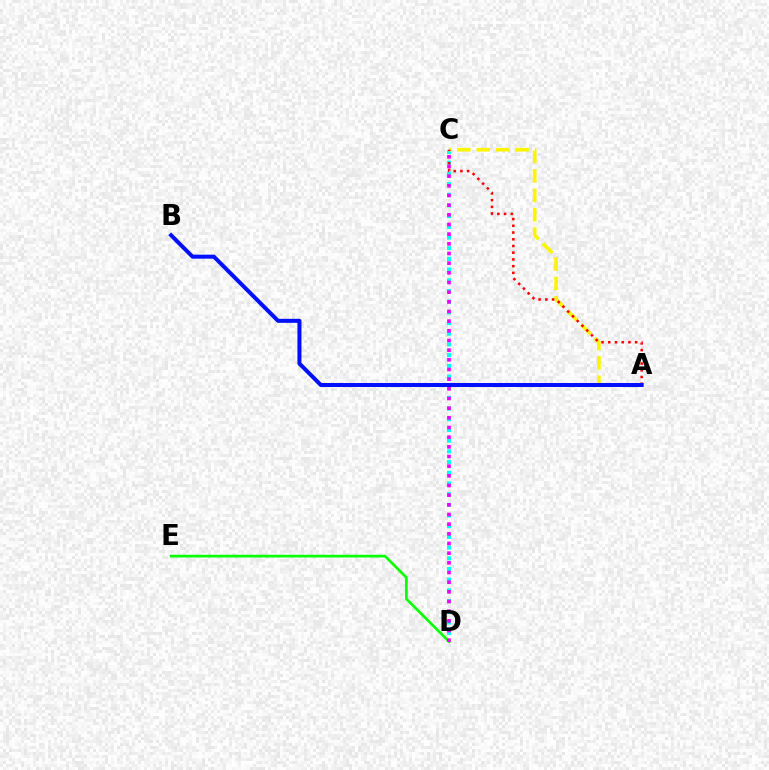{('C', 'D'): [{'color': '#00fff6', 'line_style': 'dotted', 'thickness': 2.9}, {'color': '#ee00ff', 'line_style': 'dotted', 'thickness': 2.63}], ('A', 'C'): [{'color': '#fcf500', 'line_style': 'dashed', 'thickness': 2.64}, {'color': '#ff0000', 'line_style': 'dotted', 'thickness': 1.83}], ('D', 'E'): [{'color': '#08ff00', 'line_style': 'solid', 'thickness': 1.94}], ('A', 'B'): [{'color': '#0010ff', 'line_style': 'solid', 'thickness': 2.89}]}